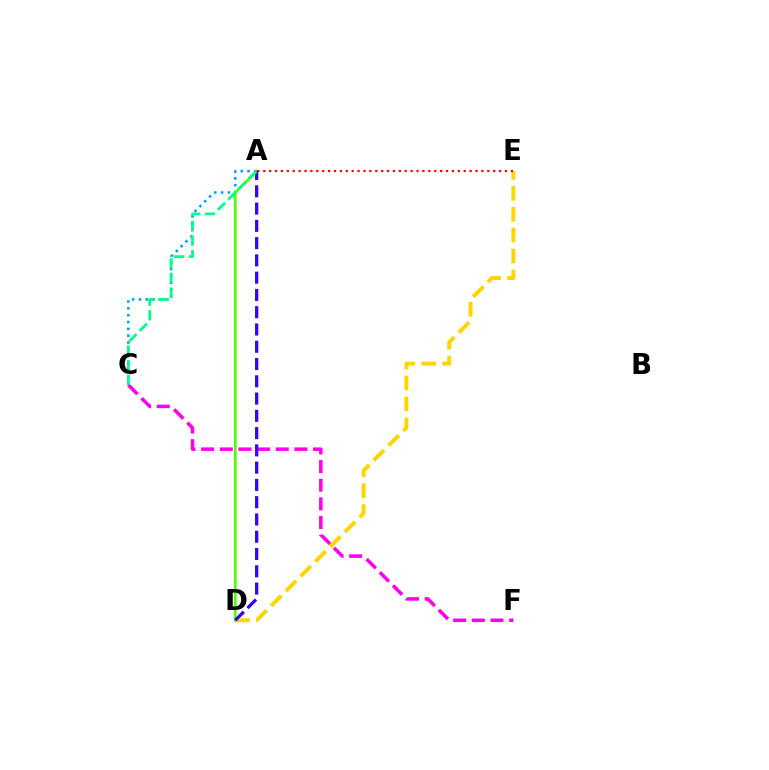{('A', 'C'): [{'color': '#009eff', 'line_style': 'dotted', 'thickness': 1.86}, {'color': '#00ff86', 'line_style': 'dashed', 'thickness': 2.0}], ('D', 'E'): [{'color': '#ffd500', 'line_style': 'dashed', 'thickness': 2.84}], ('A', 'D'): [{'color': '#4fff00', 'line_style': 'solid', 'thickness': 1.93}, {'color': '#3700ff', 'line_style': 'dashed', 'thickness': 2.35}], ('C', 'F'): [{'color': '#ff00ed', 'line_style': 'dashed', 'thickness': 2.53}], ('A', 'E'): [{'color': '#ff0000', 'line_style': 'dotted', 'thickness': 1.6}]}